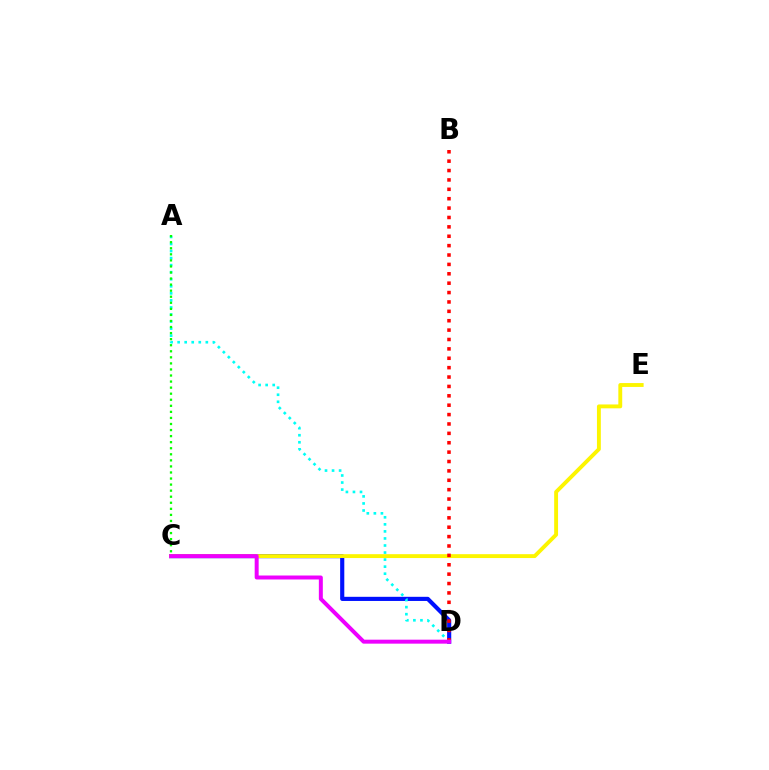{('C', 'D'): [{'color': '#0010ff', 'line_style': 'solid', 'thickness': 2.98}, {'color': '#ee00ff', 'line_style': 'solid', 'thickness': 2.86}], ('A', 'D'): [{'color': '#00fff6', 'line_style': 'dotted', 'thickness': 1.92}], ('C', 'E'): [{'color': '#fcf500', 'line_style': 'solid', 'thickness': 2.79}], ('B', 'D'): [{'color': '#ff0000', 'line_style': 'dotted', 'thickness': 2.55}], ('A', 'C'): [{'color': '#08ff00', 'line_style': 'dotted', 'thickness': 1.65}]}